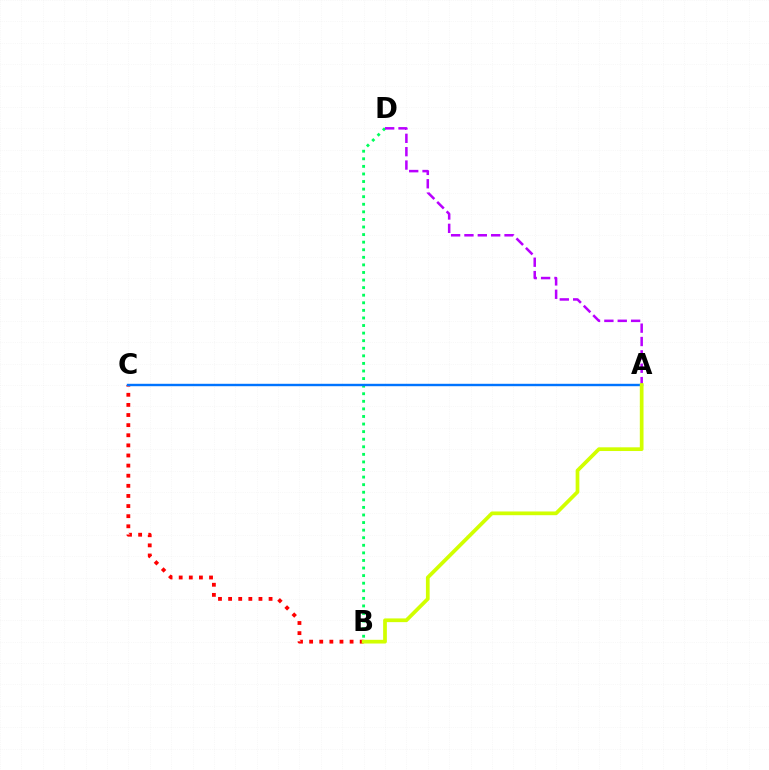{('B', 'D'): [{'color': '#00ff5c', 'line_style': 'dotted', 'thickness': 2.06}], ('A', 'D'): [{'color': '#b900ff', 'line_style': 'dashed', 'thickness': 1.82}], ('B', 'C'): [{'color': '#ff0000', 'line_style': 'dotted', 'thickness': 2.75}], ('A', 'C'): [{'color': '#0074ff', 'line_style': 'solid', 'thickness': 1.74}], ('A', 'B'): [{'color': '#d1ff00', 'line_style': 'solid', 'thickness': 2.68}]}